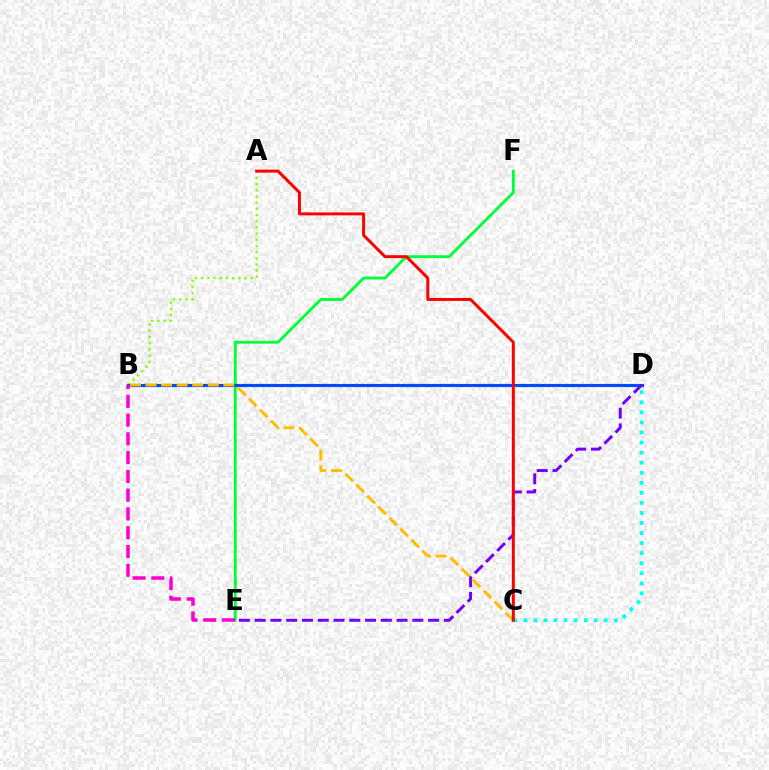{('E', 'F'): [{'color': '#00ff39', 'line_style': 'solid', 'thickness': 2.05}], ('C', 'D'): [{'color': '#00fff6', 'line_style': 'dotted', 'thickness': 2.73}], ('A', 'B'): [{'color': '#84ff00', 'line_style': 'dotted', 'thickness': 1.68}], ('B', 'D'): [{'color': '#004bff', 'line_style': 'solid', 'thickness': 2.27}], ('B', 'E'): [{'color': '#ff00cf', 'line_style': 'dashed', 'thickness': 2.55}], ('D', 'E'): [{'color': '#7200ff', 'line_style': 'dashed', 'thickness': 2.14}], ('B', 'C'): [{'color': '#ffbd00', 'line_style': 'dashed', 'thickness': 2.11}], ('A', 'C'): [{'color': '#ff0000', 'line_style': 'solid', 'thickness': 2.14}]}